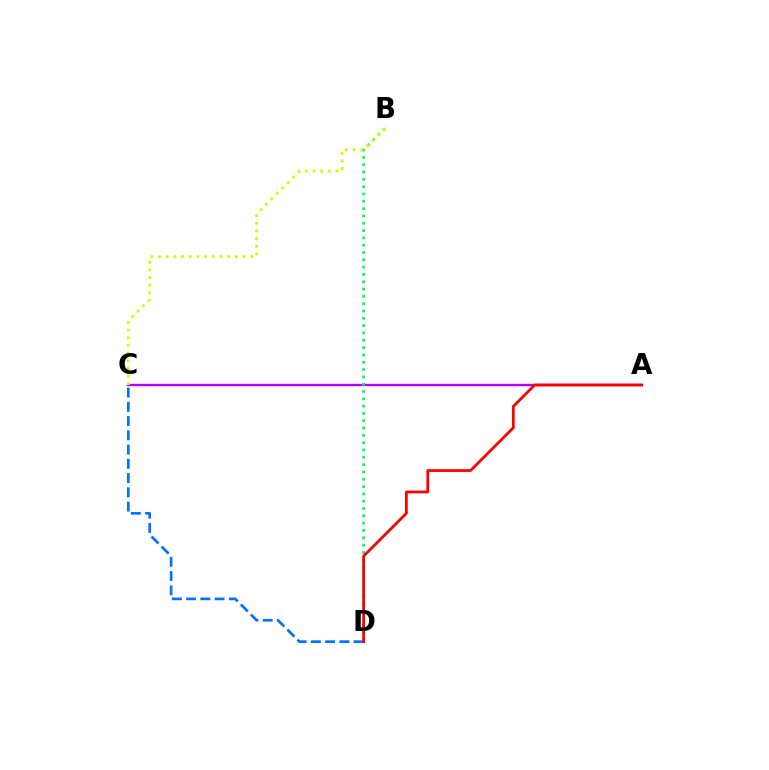{('C', 'D'): [{'color': '#0074ff', 'line_style': 'dashed', 'thickness': 1.94}], ('A', 'C'): [{'color': '#b900ff', 'line_style': 'solid', 'thickness': 1.7}], ('B', 'D'): [{'color': '#00ff5c', 'line_style': 'dotted', 'thickness': 1.99}], ('B', 'C'): [{'color': '#d1ff00', 'line_style': 'dotted', 'thickness': 2.09}], ('A', 'D'): [{'color': '#ff0000', 'line_style': 'solid', 'thickness': 1.99}]}